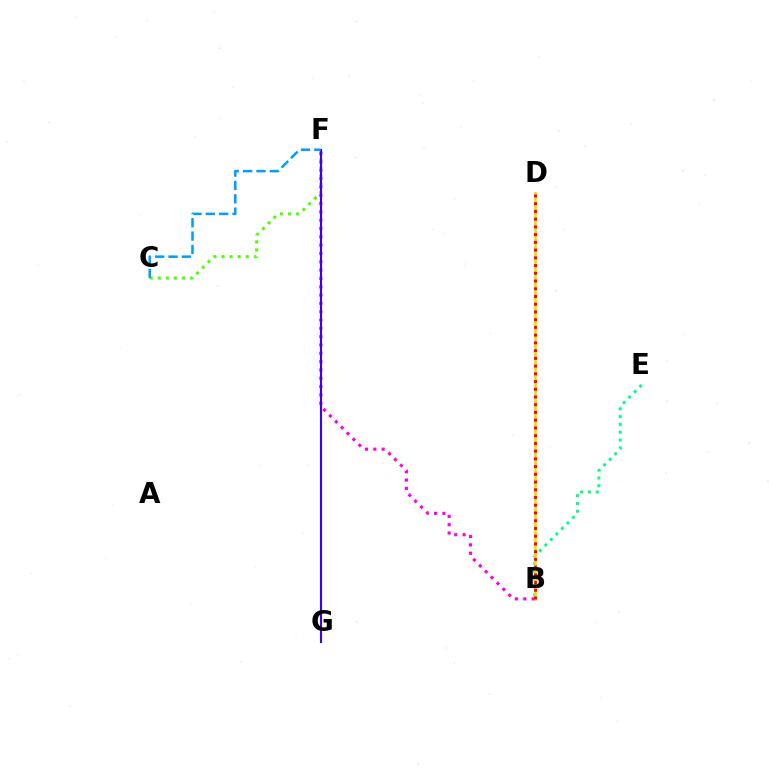{('B', 'E'): [{'color': '#00ff86', 'line_style': 'dotted', 'thickness': 2.12}], ('B', 'F'): [{'color': '#ff00ed', 'line_style': 'dotted', 'thickness': 2.26}], ('C', 'F'): [{'color': '#4fff00', 'line_style': 'dotted', 'thickness': 2.19}, {'color': '#009eff', 'line_style': 'dashed', 'thickness': 1.81}], ('B', 'D'): [{'color': '#ffd500', 'line_style': 'solid', 'thickness': 1.93}, {'color': '#ff0000', 'line_style': 'dotted', 'thickness': 2.1}], ('F', 'G'): [{'color': '#3700ff', 'line_style': 'solid', 'thickness': 1.52}]}